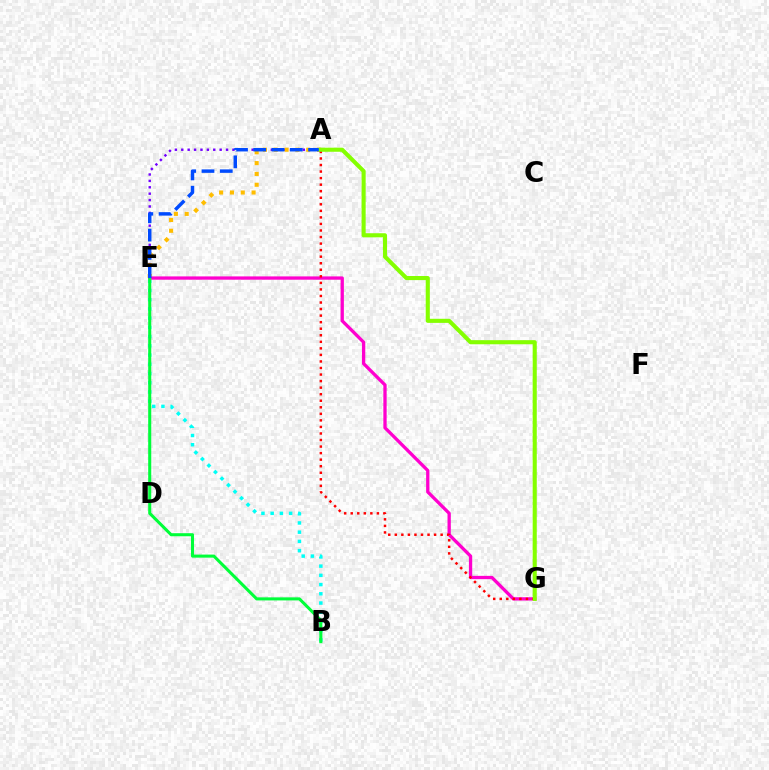{('A', 'E'): [{'color': '#7200ff', 'line_style': 'dotted', 'thickness': 1.74}, {'color': '#ffbd00', 'line_style': 'dotted', 'thickness': 2.94}, {'color': '#004bff', 'line_style': 'dashed', 'thickness': 2.48}], ('B', 'E'): [{'color': '#00fff6', 'line_style': 'dotted', 'thickness': 2.51}, {'color': '#00ff39', 'line_style': 'solid', 'thickness': 2.2}], ('E', 'G'): [{'color': '#ff00cf', 'line_style': 'solid', 'thickness': 2.37}], ('A', 'G'): [{'color': '#ff0000', 'line_style': 'dotted', 'thickness': 1.78}, {'color': '#84ff00', 'line_style': 'solid', 'thickness': 2.94}]}